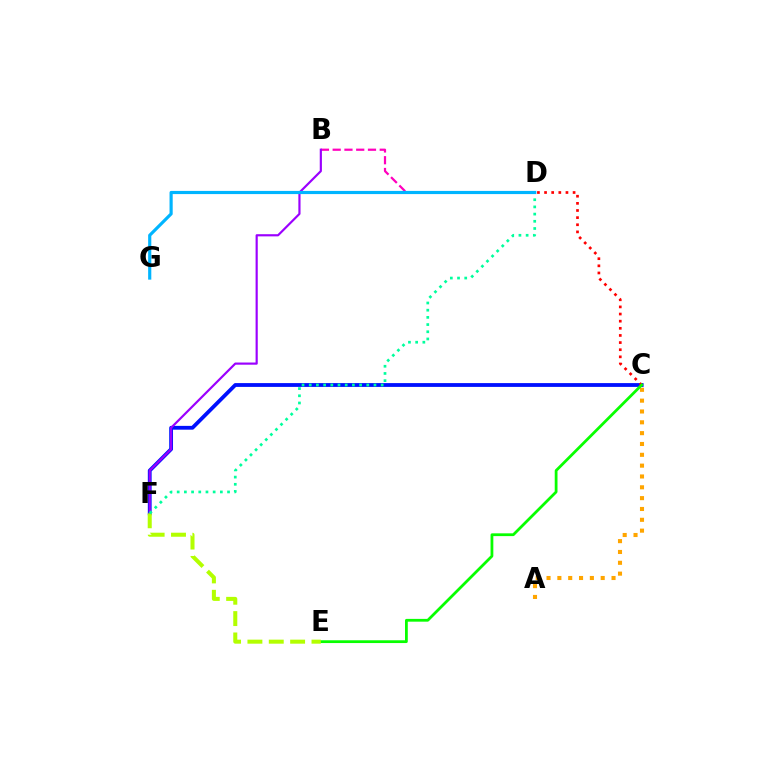{('C', 'F'): [{'color': '#0010ff', 'line_style': 'solid', 'thickness': 2.74}], ('A', 'C'): [{'color': '#ffa500', 'line_style': 'dotted', 'thickness': 2.94}], ('B', 'D'): [{'color': '#ff00bd', 'line_style': 'dashed', 'thickness': 1.6}], ('C', 'D'): [{'color': '#ff0000', 'line_style': 'dotted', 'thickness': 1.94}], ('C', 'E'): [{'color': '#08ff00', 'line_style': 'solid', 'thickness': 2.0}], ('B', 'F'): [{'color': '#9b00ff', 'line_style': 'solid', 'thickness': 1.56}], ('E', 'F'): [{'color': '#b3ff00', 'line_style': 'dashed', 'thickness': 2.9}], ('D', 'F'): [{'color': '#00ff9d', 'line_style': 'dotted', 'thickness': 1.95}], ('D', 'G'): [{'color': '#00b5ff', 'line_style': 'solid', 'thickness': 2.28}]}